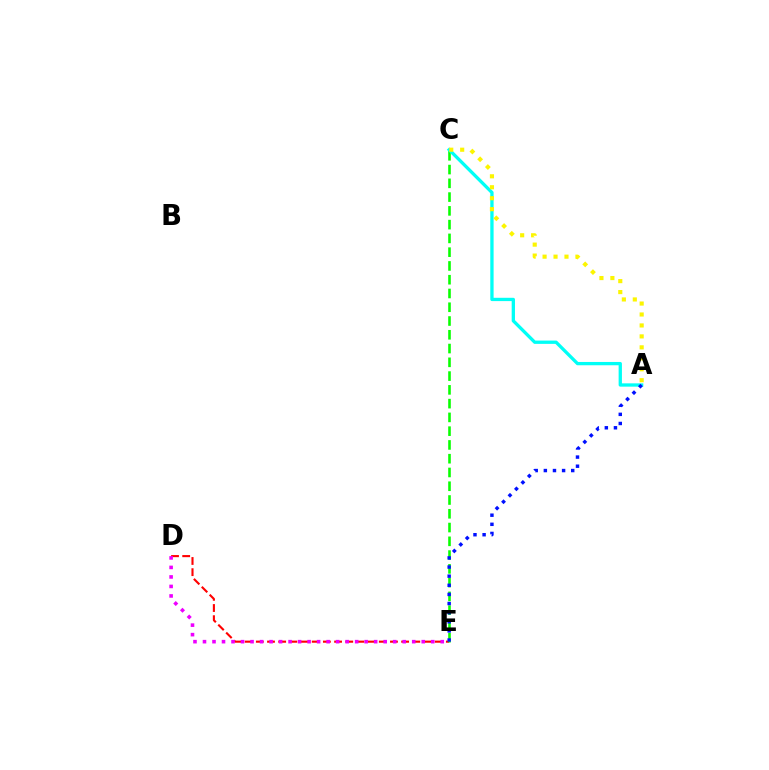{('D', 'E'): [{'color': '#ff0000', 'line_style': 'dashed', 'thickness': 1.52}, {'color': '#ee00ff', 'line_style': 'dotted', 'thickness': 2.58}], ('C', 'E'): [{'color': '#08ff00', 'line_style': 'dashed', 'thickness': 1.87}], ('A', 'C'): [{'color': '#00fff6', 'line_style': 'solid', 'thickness': 2.38}, {'color': '#fcf500', 'line_style': 'dotted', 'thickness': 2.98}], ('A', 'E'): [{'color': '#0010ff', 'line_style': 'dotted', 'thickness': 2.48}]}